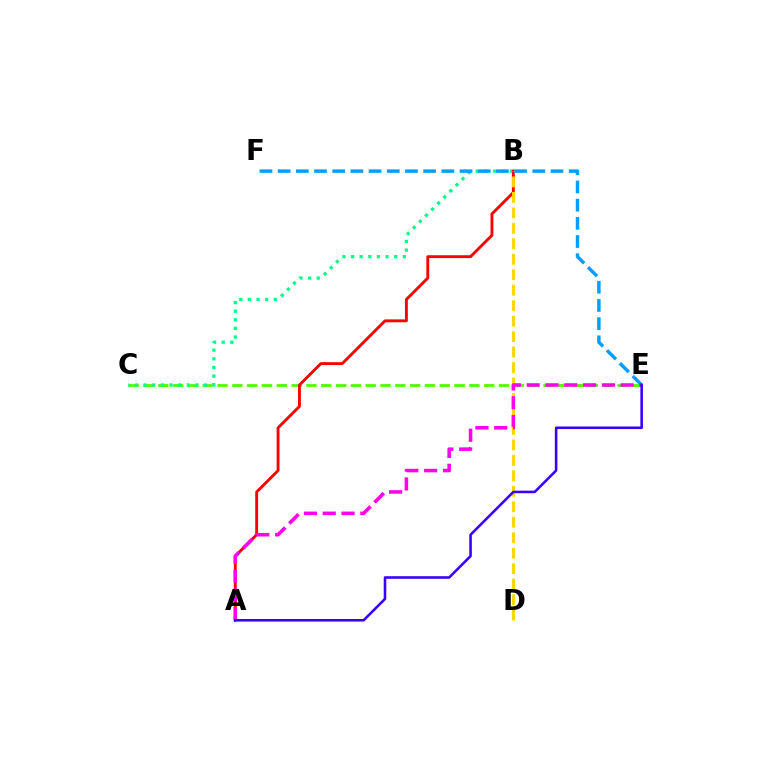{('C', 'E'): [{'color': '#4fff00', 'line_style': 'dashed', 'thickness': 2.01}], ('B', 'C'): [{'color': '#00ff86', 'line_style': 'dotted', 'thickness': 2.34}], ('A', 'B'): [{'color': '#ff0000', 'line_style': 'solid', 'thickness': 2.07}], ('E', 'F'): [{'color': '#009eff', 'line_style': 'dashed', 'thickness': 2.47}], ('B', 'D'): [{'color': '#ffd500', 'line_style': 'dashed', 'thickness': 2.1}], ('A', 'E'): [{'color': '#ff00ed', 'line_style': 'dashed', 'thickness': 2.56}, {'color': '#3700ff', 'line_style': 'solid', 'thickness': 1.85}]}